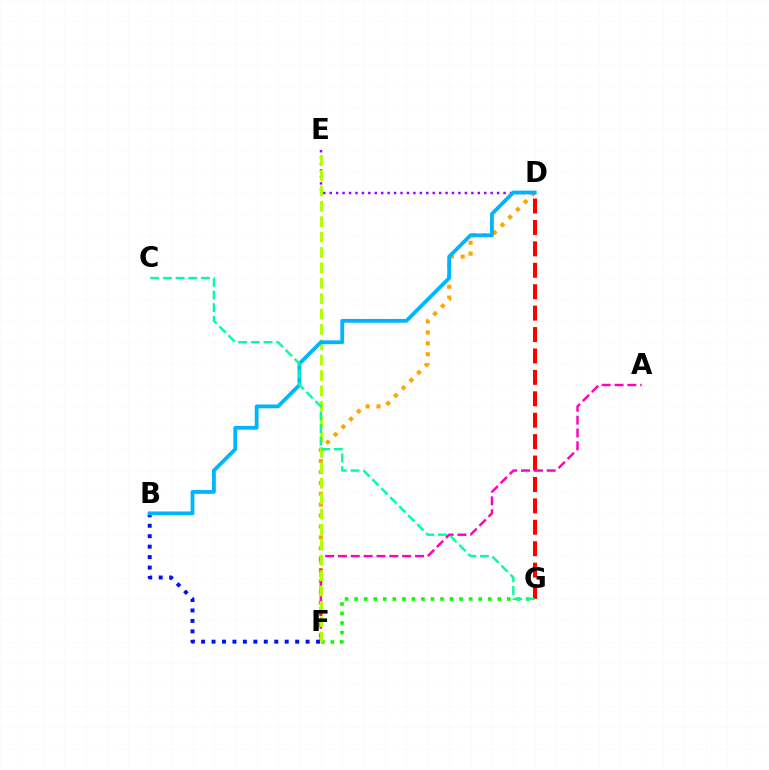{('D', 'F'): [{'color': '#ffa500', 'line_style': 'dotted', 'thickness': 2.96}], ('D', 'E'): [{'color': '#9b00ff', 'line_style': 'dotted', 'thickness': 1.75}], ('B', 'F'): [{'color': '#0010ff', 'line_style': 'dotted', 'thickness': 2.84}], ('F', 'G'): [{'color': '#08ff00', 'line_style': 'dotted', 'thickness': 2.59}], ('D', 'G'): [{'color': '#ff0000', 'line_style': 'dashed', 'thickness': 2.91}], ('A', 'F'): [{'color': '#ff00bd', 'line_style': 'dashed', 'thickness': 1.74}], ('E', 'F'): [{'color': '#b3ff00', 'line_style': 'dashed', 'thickness': 2.09}], ('B', 'D'): [{'color': '#00b5ff', 'line_style': 'solid', 'thickness': 2.73}], ('C', 'G'): [{'color': '#00ff9d', 'line_style': 'dashed', 'thickness': 1.72}]}